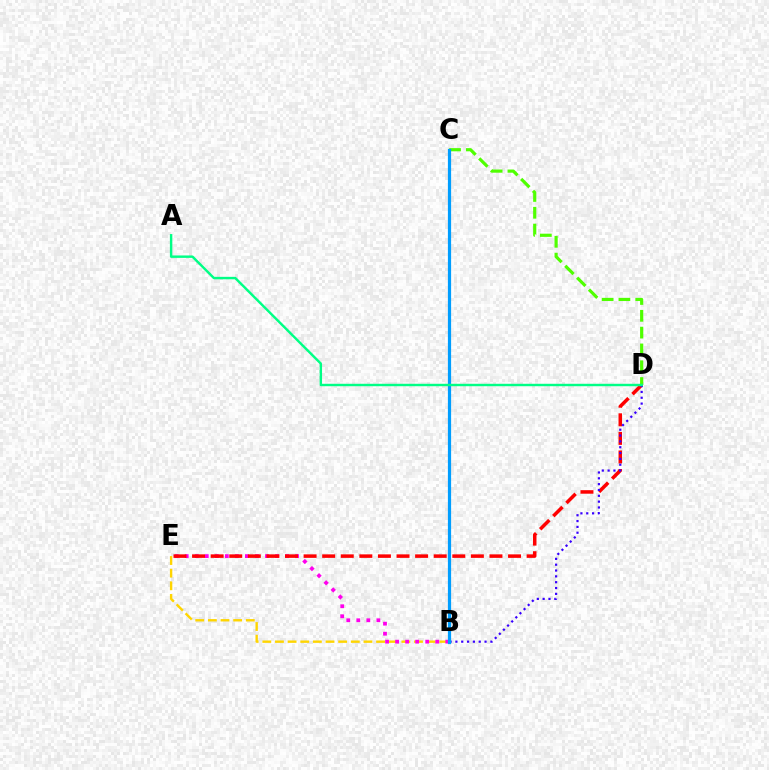{('B', 'E'): [{'color': '#ffd500', 'line_style': 'dashed', 'thickness': 1.72}, {'color': '#ff00ed', 'line_style': 'dotted', 'thickness': 2.73}], ('C', 'D'): [{'color': '#4fff00', 'line_style': 'dashed', 'thickness': 2.28}], ('D', 'E'): [{'color': '#ff0000', 'line_style': 'dashed', 'thickness': 2.53}], ('B', 'D'): [{'color': '#3700ff', 'line_style': 'dotted', 'thickness': 1.58}], ('B', 'C'): [{'color': '#009eff', 'line_style': 'solid', 'thickness': 2.31}], ('A', 'D'): [{'color': '#00ff86', 'line_style': 'solid', 'thickness': 1.75}]}